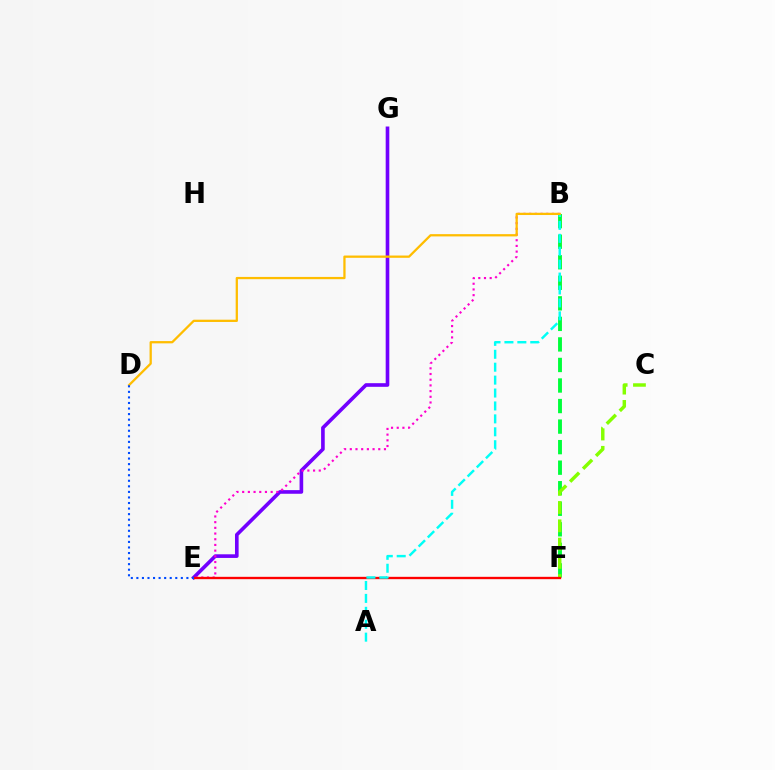{('E', 'G'): [{'color': '#7200ff', 'line_style': 'solid', 'thickness': 2.62}], ('B', 'E'): [{'color': '#ff00cf', 'line_style': 'dotted', 'thickness': 1.55}], ('B', 'F'): [{'color': '#00ff39', 'line_style': 'dashed', 'thickness': 2.79}], ('C', 'F'): [{'color': '#84ff00', 'line_style': 'dashed', 'thickness': 2.48}], ('E', 'F'): [{'color': '#ff0000', 'line_style': 'solid', 'thickness': 1.68}], ('A', 'B'): [{'color': '#00fff6', 'line_style': 'dashed', 'thickness': 1.76}], ('B', 'D'): [{'color': '#ffbd00', 'line_style': 'solid', 'thickness': 1.63}], ('D', 'E'): [{'color': '#004bff', 'line_style': 'dotted', 'thickness': 1.51}]}